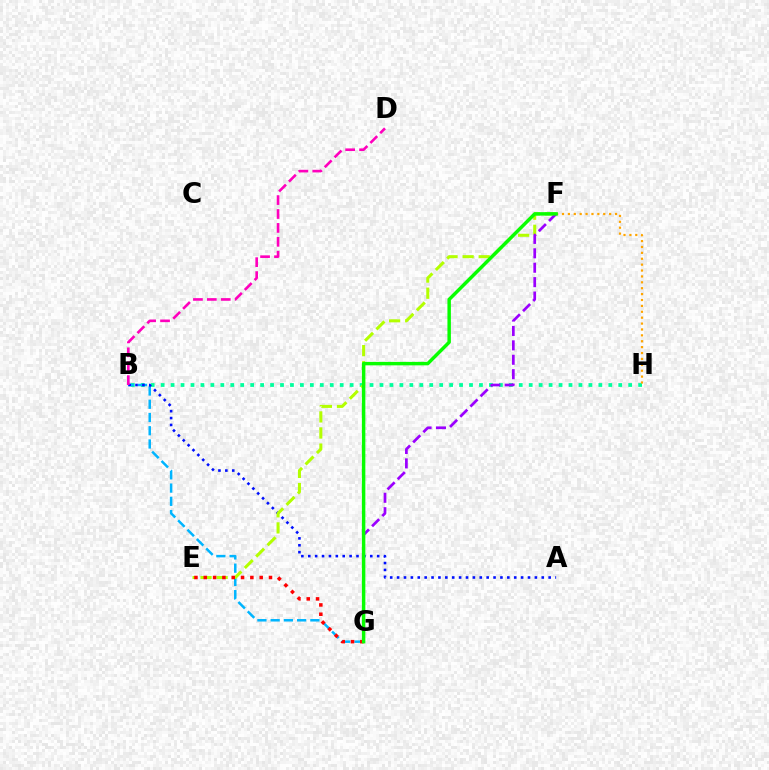{('B', 'H'): [{'color': '#00ff9d', 'line_style': 'dotted', 'thickness': 2.7}], ('F', 'H'): [{'color': '#ffa500', 'line_style': 'dotted', 'thickness': 1.6}], ('B', 'G'): [{'color': '#00b5ff', 'line_style': 'dashed', 'thickness': 1.8}], ('A', 'B'): [{'color': '#0010ff', 'line_style': 'dotted', 'thickness': 1.87}], ('E', 'F'): [{'color': '#b3ff00', 'line_style': 'dashed', 'thickness': 2.19}], ('F', 'G'): [{'color': '#9b00ff', 'line_style': 'dashed', 'thickness': 1.96}, {'color': '#08ff00', 'line_style': 'solid', 'thickness': 2.49}], ('B', 'D'): [{'color': '#ff00bd', 'line_style': 'dashed', 'thickness': 1.89}], ('E', 'G'): [{'color': '#ff0000', 'line_style': 'dotted', 'thickness': 2.53}]}